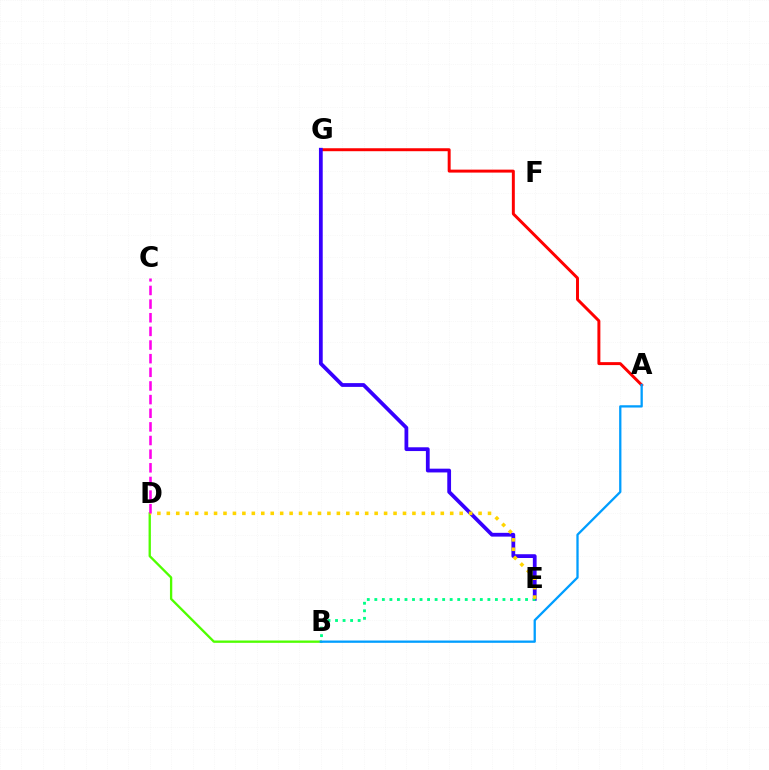{('A', 'G'): [{'color': '#ff0000', 'line_style': 'solid', 'thickness': 2.13}], ('E', 'G'): [{'color': '#3700ff', 'line_style': 'solid', 'thickness': 2.72}], ('B', 'D'): [{'color': '#4fff00', 'line_style': 'solid', 'thickness': 1.67}], ('B', 'E'): [{'color': '#00ff86', 'line_style': 'dotted', 'thickness': 2.05}], ('D', 'E'): [{'color': '#ffd500', 'line_style': 'dotted', 'thickness': 2.57}], ('A', 'B'): [{'color': '#009eff', 'line_style': 'solid', 'thickness': 1.65}], ('C', 'D'): [{'color': '#ff00ed', 'line_style': 'dashed', 'thickness': 1.85}]}